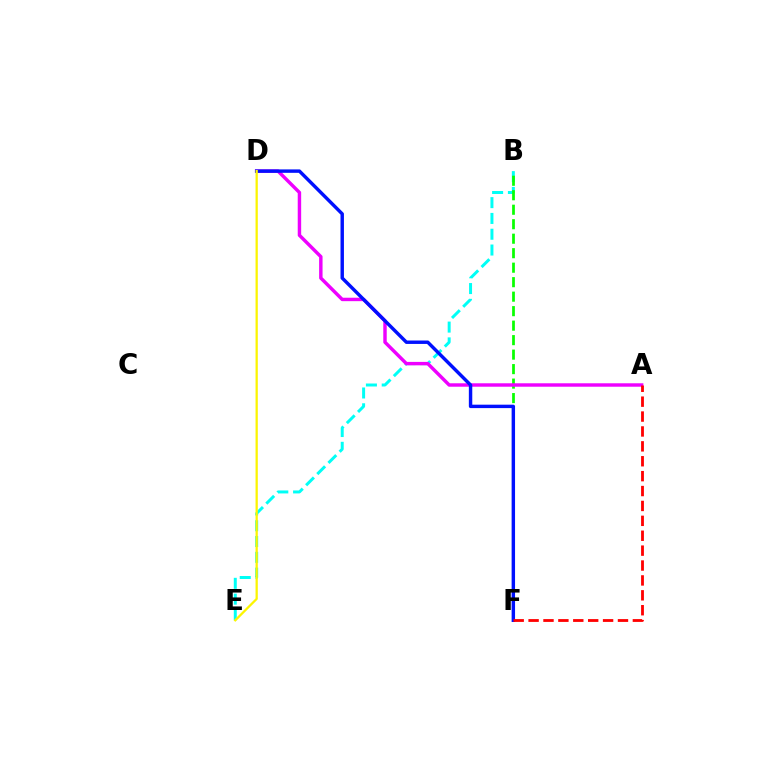{('B', 'E'): [{'color': '#00fff6', 'line_style': 'dashed', 'thickness': 2.15}], ('B', 'F'): [{'color': '#08ff00', 'line_style': 'dashed', 'thickness': 1.97}], ('A', 'D'): [{'color': '#ee00ff', 'line_style': 'solid', 'thickness': 2.47}], ('D', 'F'): [{'color': '#0010ff', 'line_style': 'solid', 'thickness': 2.47}], ('D', 'E'): [{'color': '#fcf500', 'line_style': 'solid', 'thickness': 1.64}], ('A', 'F'): [{'color': '#ff0000', 'line_style': 'dashed', 'thickness': 2.02}]}